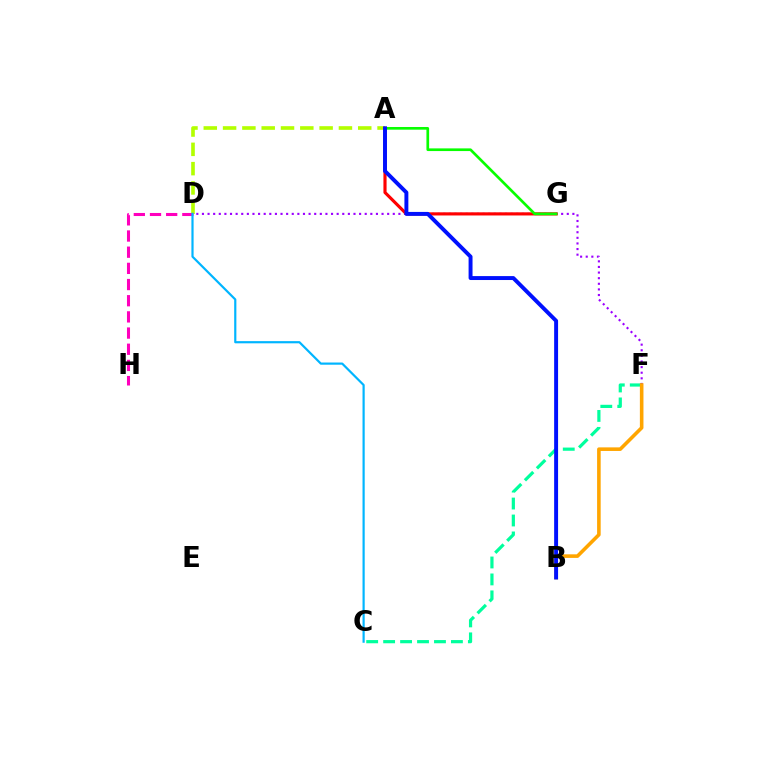{('A', 'D'): [{'color': '#b3ff00', 'line_style': 'dashed', 'thickness': 2.62}], ('C', 'F'): [{'color': '#00ff9d', 'line_style': 'dashed', 'thickness': 2.3}], ('D', 'H'): [{'color': '#ff00bd', 'line_style': 'dashed', 'thickness': 2.2}], ('D', 'F'): [{'color': '#9b00ff', 'line_style': 'dotted', 'thickness': 1.52}], ('B', 'F'): [{'color': '#ffa500', 'line_style': 'solid', 'thickness': 2.58}], ('C', 'D'): [{'color': '#00b5ff', 'line_style': 'solid', 'thickness': 1.58}], ('A', 'G'): [{'color': '#ff0000', 'line_style': 'solid', 'thickness': 2.27}, {'color': '#08ff00', 'line_style': 'solid', 'thickness': 1.93}], ('A', 'B'): [{'color': '#0010ff', 'line_style': 'solid', 'thickness': 2.83}]}